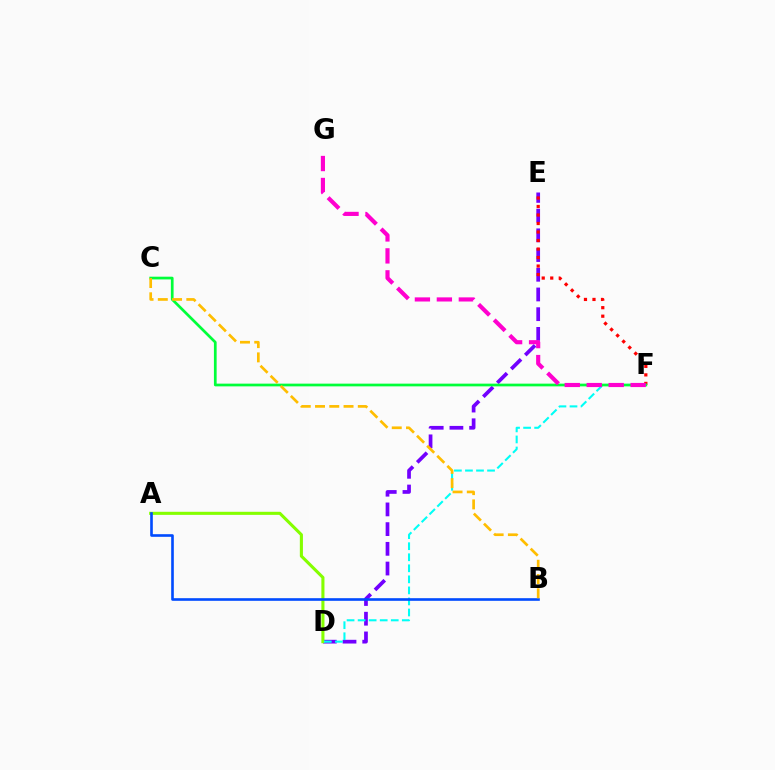{('D', 'E'): [{'color': '#7200ff', 'line_style': 'dashed', 'thickness': 2.68}], ('A', 'D'): [{'color': '#84ff00', 'line_style': 'solid', 'thickness': 2.22}], ('D', 'F'): [{'color': '#00fff6', 'line_style': 'dashed', 'thickness': 1.5}], ('E', 'F'): [{'color': '#ff0000', 'line_style': 'dotted', 'thickness': 2.31}], ('C', 'F'): [{'color': '#00ff39', 'line_style': 'solid', 'thickness': 1.96}], ('A', 'B'): [{'color': '#004bff', 'line_style': 'solid', 'thickness': 1.89}], ('F', 'G'): [{'color': '#ff00cf', 'line_style': 'dashed', 'thickness': 2.98}], ('B', 'C'): [{'color': '#ffbd00', 'line_style': 'dashed', 'thickness': 1.94}]}